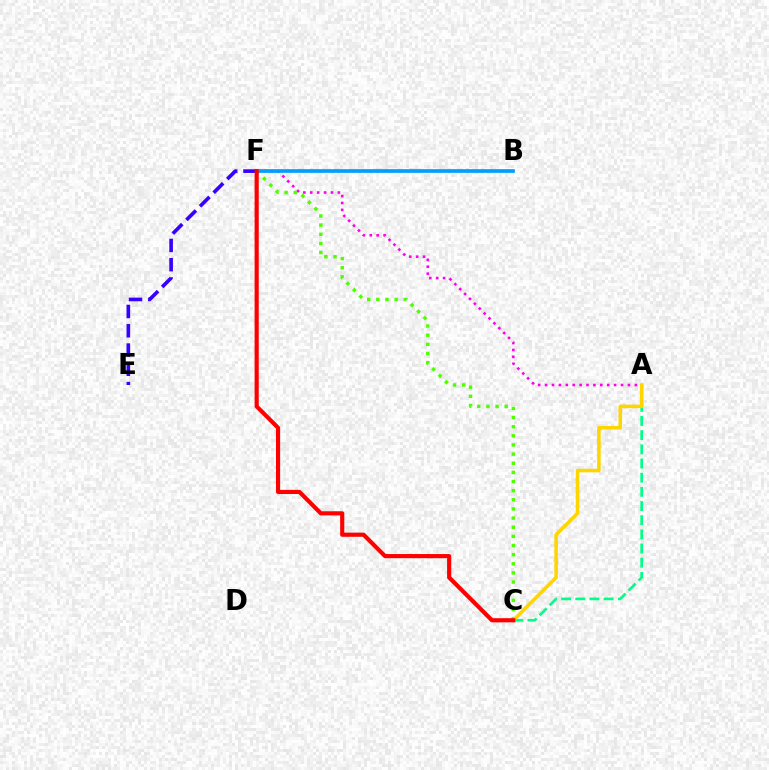{('A', 'F'): [{'color': '#ff00ed', 'line_style': 'dotted', 'thickness': 1.88}], ('E', 'F'): [{'color': '#3700ff', 'line_style': 'dashed', 'thickness': 2.62}], ('A', 'C'): [{'color': '#00ff86', 'line_style': 'dashed', 'thickness': 1.93}, {'color': '#ffd500', 'line_style': 'solid', 'thickness': 2.55}], ('C', 'F'): [{'color': '#4fff00', 'line_style': 'dotted', 'thickness': 2.48}, {'color': '#ff0000', 'line_style': 'solid', 'thickness': 2.99}], ('B', 'F'): [{'color': '#009eff', 'line_style': 'solid', 'thickness': 2.65}]}